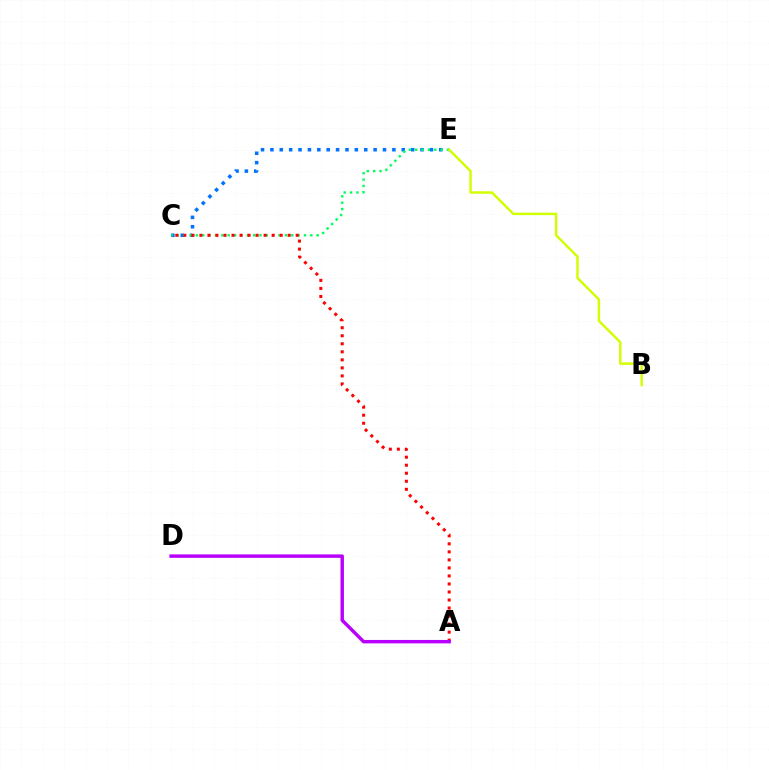{('C', 'E'): [{'color': '#0074ff', 'line_style': 'dotted', 'thickness': 2.55}, {'color': '#00ff5c', 'line_style': 'dotted', 'thickness': 1.73}], ('B', 'E'): [{'color': '#d1ff00', 'line_style': 'solid', 'thickness': 1.76}], ('A', 'C'): [{'color': '#ff0000', 'line_style': 'dotted', 'thickness': 2.18}], ('A', 'D'): [{'color': '#b900ff', 'line_style': 'solid', 'thickness': 2.46}]}